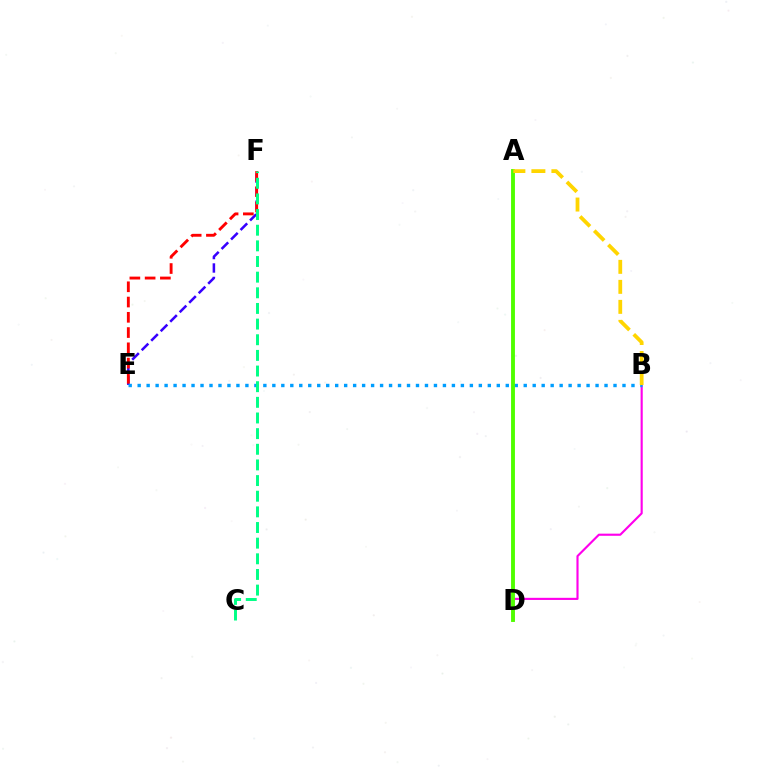{('E', 'F'): [{'color': '#3700ff', 'line_style': 'dashed', 'thickness': 1.82}, {'color': '#ff0000', 'line_style': 'dashed', 'thickness': 2.07}], ('B', 'D'): [{'color': '#ff00ed', 'line_style': 'solid', 'thickness': 1.54}], ('B', 'E'): [{'color': '#009eff', 'line_style': 'dotted', 'thickness': 2.44}], ('A', 'D'): [{'color': '#4fff00', 'line_style': 'solid', 'thickness': 2.79}], ('C', 'F'): [{'color': '#00ff86', 'line_style': 'dashed', 'thickness': 2.13}], ('A', 'B'): [{'color': '#ffd500', 'line_style': 'dashed', 'thickness': 2.72}]}